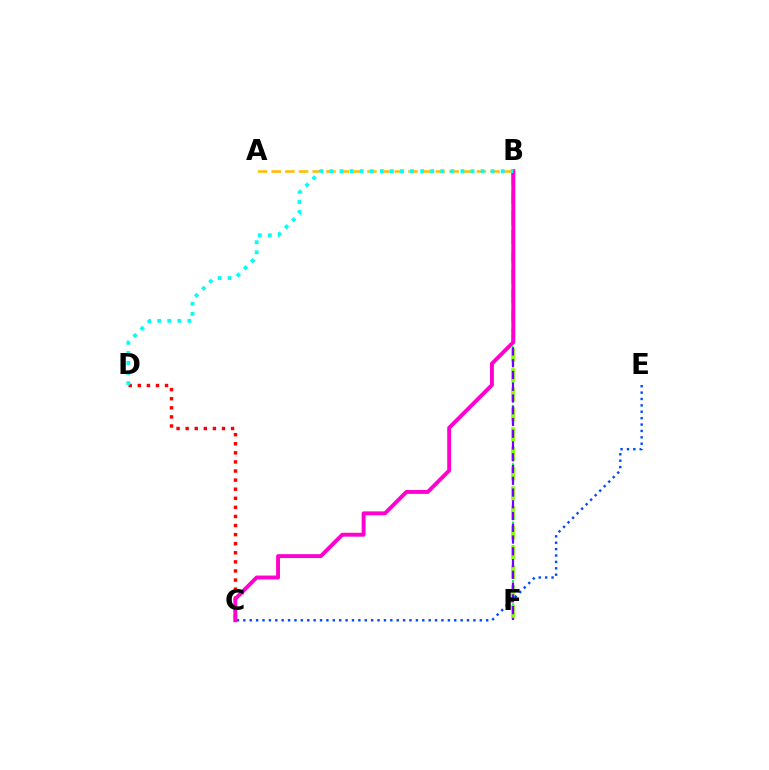{('B', 'F'): [{'color': '#00ff39', 'line_style': 'dotted', 'thickness': 1.59}, {'color': '#84ff00', 'line_style': 'dashed', 'thickness': 2.68}, {'color': '#7200ff', 'line_style': 'dashed', 'thickness': 1.6}], ('C', 'E'): [{'color': '#004bff', 'line_style': 'dotted', 'thickness': 1.74}], ('C', 'D'): [{'color': '#ff0000', 'line_style': 'dotted', 'thickness': 2.47}], ('A', 'B'): [{'color': '#ffbd00', 'line_style': 'dashed', 'thickness': 1.86}], ('B', 'C'): [{'color': '#ff00cf', 'line_style': 'solid', 'thickness': 2.81}], ('B', 'D'): [{'color': '#00fff6', 'line_style': 'dotted', 'thickness': 2.74}]}